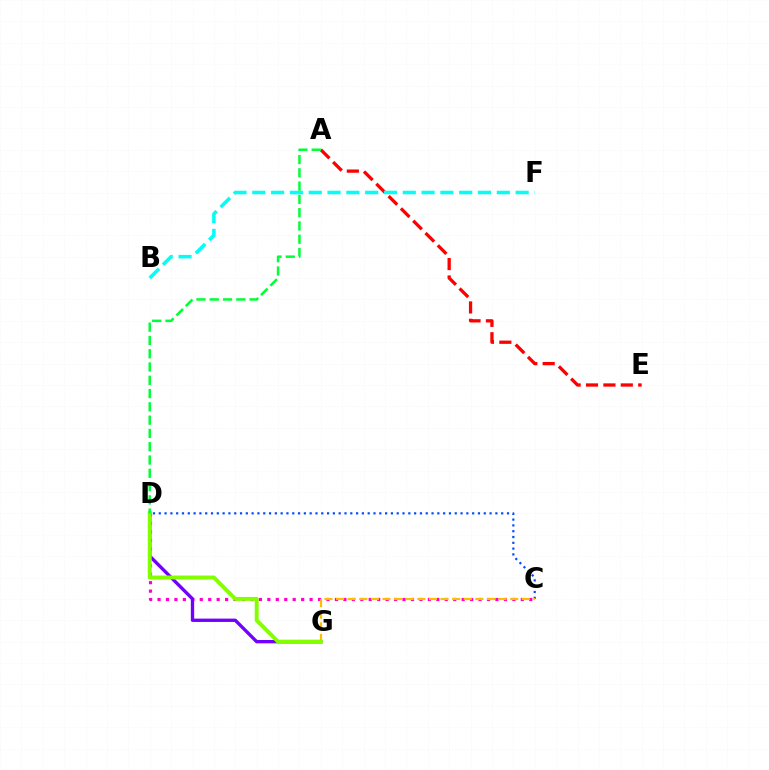{('C', 'D'): [{'color': '#ff00cf', 'line_style': 'dotted', 'thickness': 2.3}, {'color': '#004bff', 'line_style': 'dotted', 'thickness': 1.58}], ('D', 'G'): [{'color': '#7200ff', 'line_style': 'solid', 'thickness': 2.41}, {'color': '#84ff00', 'line_style': 'solid', 'thickness': 2.84}], ('A', 'E'): [{'color': '#ff0000', 'line_style': 'dashed', 'thickness': 2.36}], ('B', 'F'): [{'color': '#00fff6', 'line_style': 'dashed', 'thickness': 2.56}], ('C', 'G'): [{'color': '#ffbd00', 'line_style': 'dashed', 'thickness': 1.58}], ('A', 'D'): [{'color': '#00ff39', 'line_style': 'dashed', 'thickness': 1.8}]}